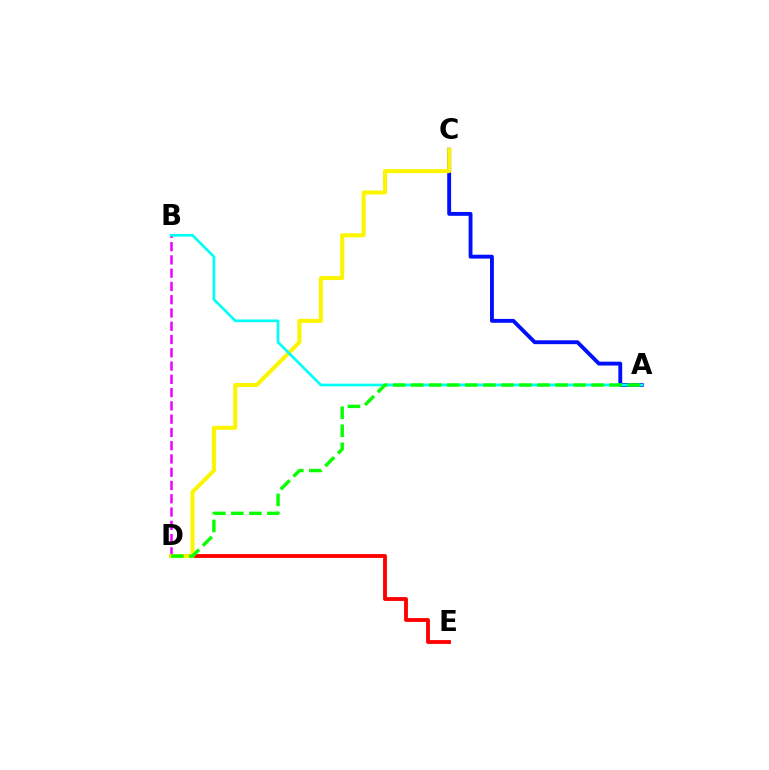{('D', 'E'): [{'color': '#ff0000', 'line_style': 'solid', 'thickness': 2.78}], ('B', 'D'): [{'color': '#ee00ff', 'line_style': 'dashed', 'thickness': 1.8}], ('A', 'C'): [{'color': '#0010ff', 'line_style': 'solid', 'thickness': 2.78}], ('C', 'D'): [{'color': '#fcf500', 'line_style': 'solid', 'thickness': 2.9}], ('A', 'B'): [{'color': '#00fff6', 'line_style': 'solid', 'thickness': 1.93}], ('A', 'D'): [{'color': '#08ff00', 'line_style': 'dashed', 'thickness': 2.45}]}